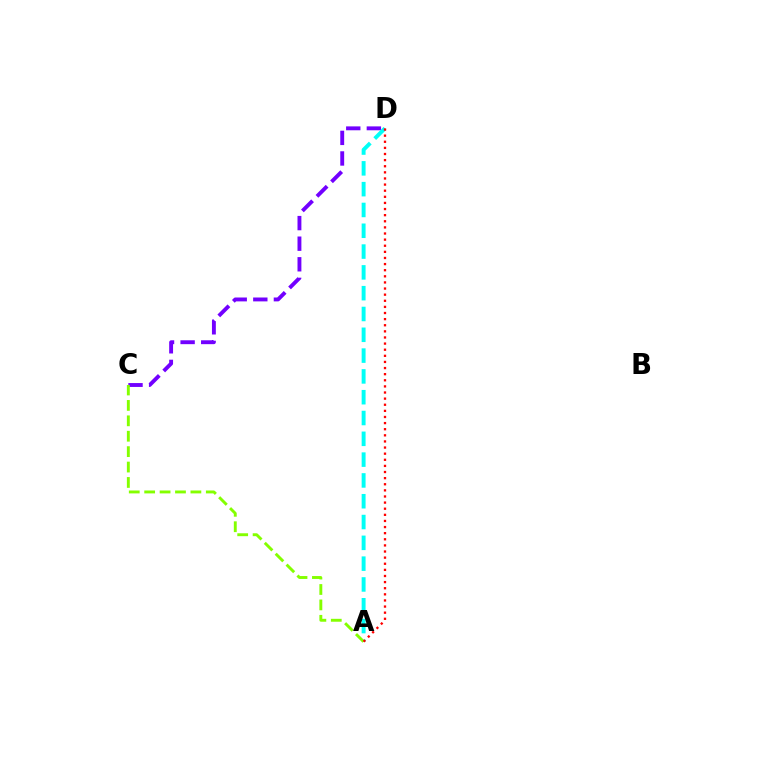{('C', 'D'): [{'color': '#7200ff', 'line_style': 'dashed', 'thickness': 2.8}], ('A', 'D'): [{'color': '#00fff6', 'line_style': 'dashed', 'thickness': 2.83}, {'color': '#ff0000', 'line_style': 'dotted', 'thickness': 1.66}], ('A', 'C'): [{'color': '#84ff00', 'line_style': 'dashed', 'thickness': 2.09}]}